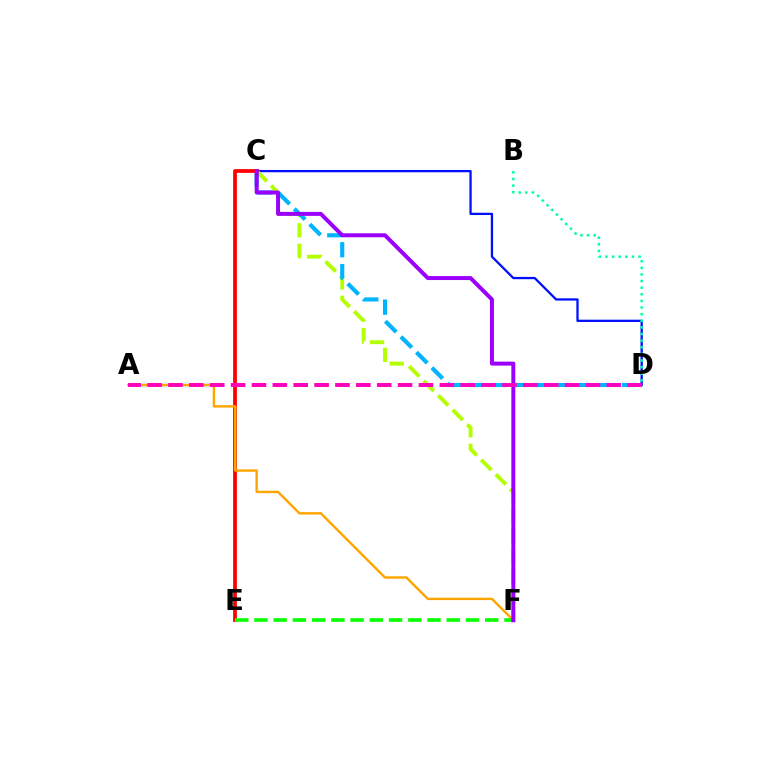{('C', 'D'): [{'color': '#0010ff', 'line_style': 'solid', 'thickness': 1.64}, {'color': '#00b5ff', 'line_style': 'dashed', 'thickness': 2.98}], ('C', 'F'): [{'color': '#b3ff00', 'line_style': 'dashed', 'thickness': 2.79}, {'color': '#9b00ff', 'line_style': 'solid', 'thickness': 2.86}], ('B', 'D'): [{'color': '#00ff9d', 'line_style': 'dotted', 'thickness': 1.8}], ('C', 'E'): [{'color': '#ff0000', 'line_style': 'solid', 'thickness': 2.71}], ('A', 'F'): [{'color': '#ffa500', 'line_style': 'solid', 'thickness': 1.74}], ('E', 'F'): [{'color': '#08ff00', 'line_style': 'dashed', 'thickness': 2.61}], ('A', 'D'): [{'color': '#ff00bd', 'line_style': 'dashed', 'thickness': 2.84}]}